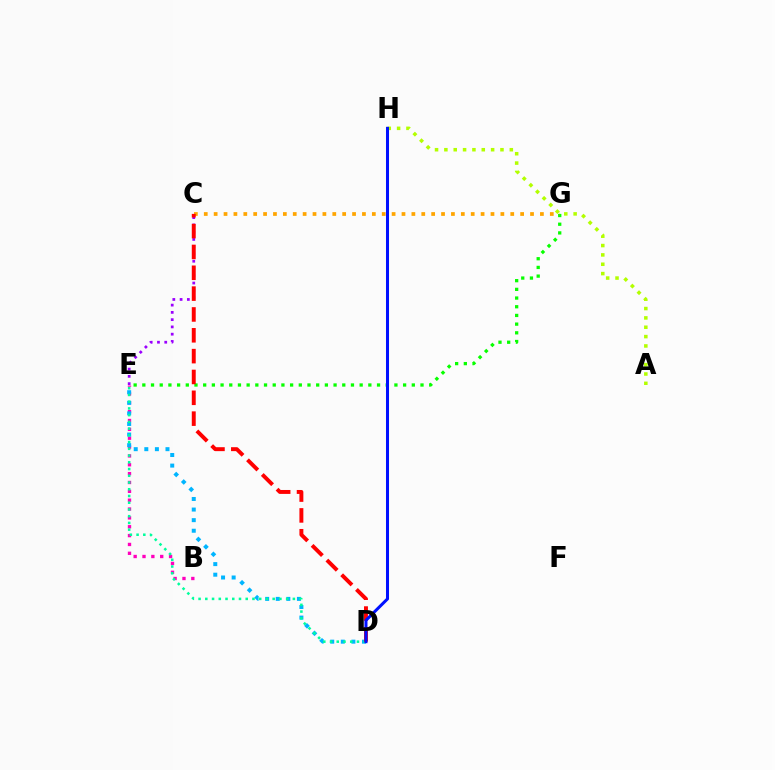{('A', 'H'): [{'color': '#b3ff00', 'line_style': 'dotted', 'thickness': 2.54}], ('B', 'E'): [{'color': '#ff00bd', 'line_style': 'dotted', 'thickness': 2.41}], ('D', 'E'): [{'color': '#00b5ff', 'line_style': 'dotted', 'thickness': 2.88}, {'color': '#00ff9d', 'line_style': 'dotted', 'thickness': 1.83}], ('C', 'E'): [{'color': '#9b00ff', 'line_style': 'dotted', 'thickness': 1.97}], ('E', 'G'): [{'color': '#08ff00', 'line_style': 'dotted', 'thickness': 2.36}], ('C', 'G'): [{'color': '#ffa500', 'line_style': 'dotted', 'thickness': 2.69}], ('C', 'D'): [{'color': '#ff0000', 'line_style': 'dashed', 'thickness': 2.83}], ('D', 'H'): [{'color': '#0010ff', 'line_style': 'solid', 'thickness': 2.18}]}